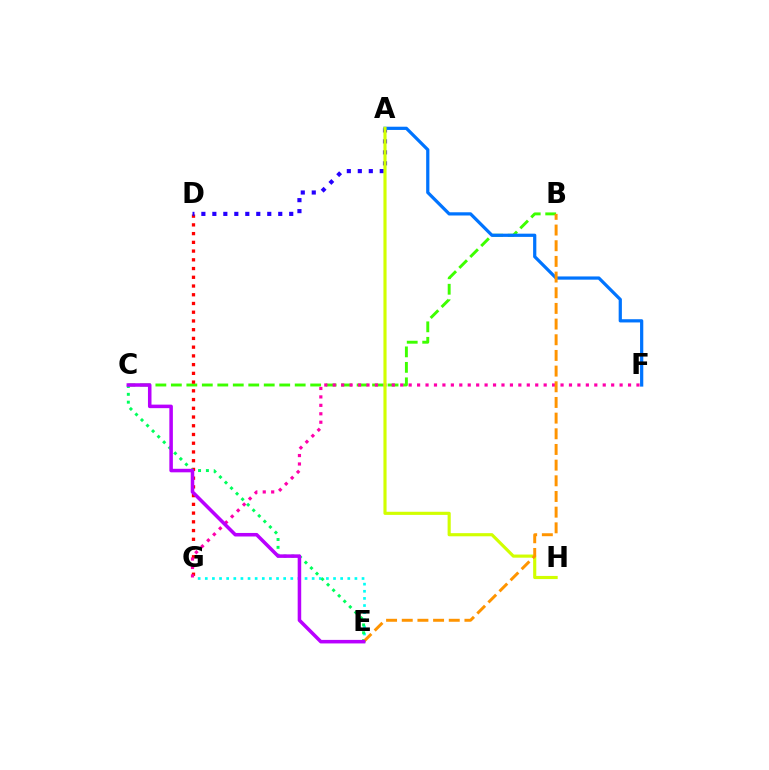{('B', 'C'): [{'color': '#3dff00', 'line_style': 'dashed', 'thickness': 2.1}], ('E', 'G'): [{'color': '#00fff6', 'line_style': 'dotted', 'thickness': 1.94}], ('D', 'G'): [{'color': '#ff0000', 'line_style': 'dotted', 'thickness': 2.37}], ('C', 'E'): [{'color': '#00ff5c', 'line_style': 'dotted', 'thickness': 2.13}, {'color': '#b900ff', 'line_style': 'solid', 'thickness': 2.55}], ('A', 'D'): [{'color': '#2500ff', 'line_style': 'dotted', 'thickness': 2.98}], ('F', 'G'): [{'color': '#ff00ac', 'line_style': 'dotted', 'thickness': 2.29}], ('A', 'F'): [{'color': '#0074ff', 'line_style': 'solid', 'thickness': 2.32}], ('A', 'H'): [{'color': '#d1ff00', 'line_style': 'solid', 'thickness': 2.26}], ('B', 'E'): [{'color': '#ff9400', 'line_style': 'dashed', 'thickness': 2.13}]}